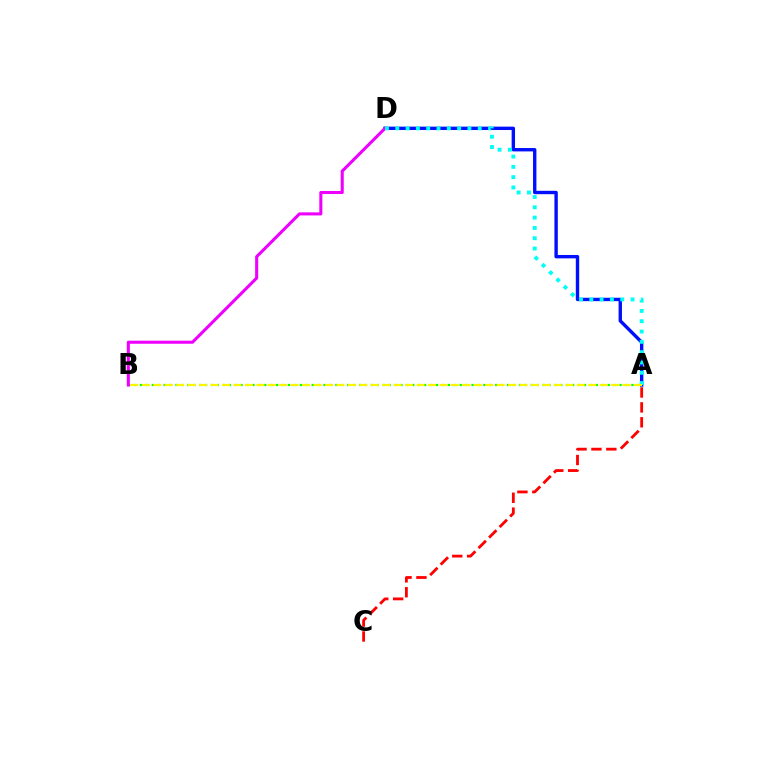{('A', 'C'): [{'color': '#ff0000', 'line_style': 'dashed', 'thickness': 2.02}], ('A', 'D'): [{'color': '#0010ff', 'line_style': 'solid', 'thickness': 2.44}, {'color': '#00fff6', 'line_style': 'dotted', 'thickness': 2.8}], ('A', 'B'): [{'color': '#08ff00', 'line_style': 'dotted', 'thickness': 1.61}, {'color': '#fcf500', 'line_style': 'dashed', 'thickness': 1.55}], ('B', 'D'): [{'color': '#ee00ff', 'line_style': 'solid', 'thickness': 2.2}]}